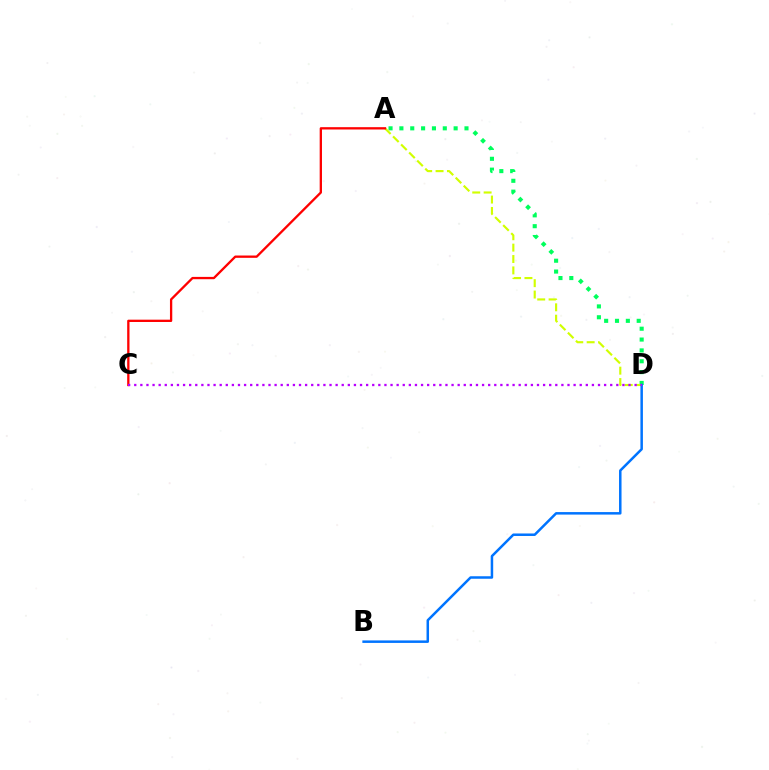{('A', 'D'): [{'color': '#00ff5c', 'line_style': 'dotted', 'thickness': 2.95}, {'color': '#d1ff00', 'line_style': 'dashed', 'thickness': 1.55}], ('A', 'C'): [{'color': '#ff0000', 'line_style': 'solid', 'thickness': 1.66}], ('B', 'D'): [{'color': '#0074ff', 'line_style': 'solid', 'thickness': 1.8}], ('C', 'D'): [{'color': '#b900ff', 'line_style': 'dotted', 'thickness': 1.66}]}